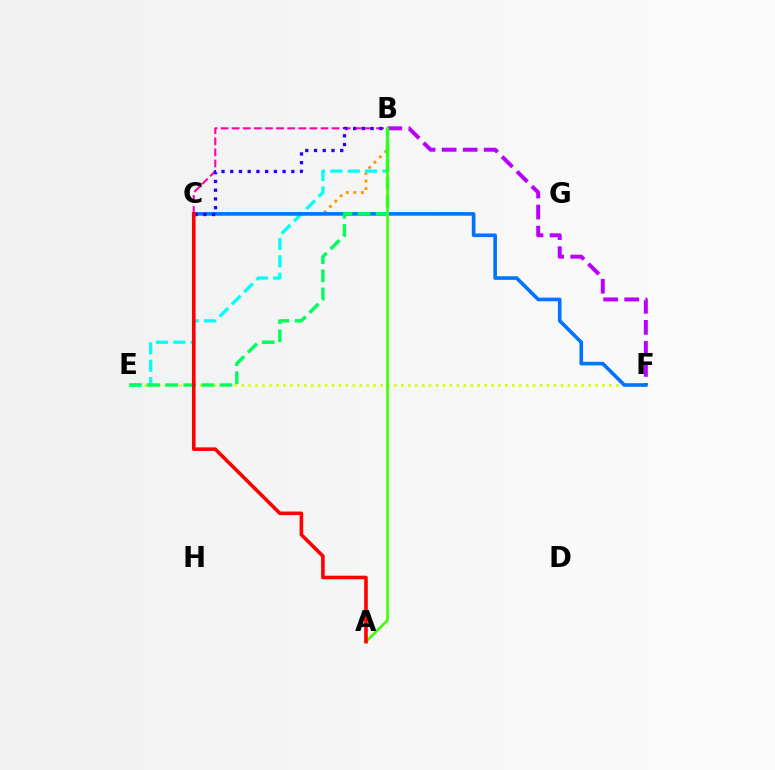{('E', 'F'): [{'color': '#d1ff00', 'line_style': 'dotted', 'thickness': 1.89}], ('B', 'C'): [{'color': '#ff9400', 'line_style': 'dotted', 'thickness': 2.05}, {'color': '#ff00ac', 'line_style': 'dashed', 'thickness': 1.51}, {'color': '#2500ff', 'line_style': 'dotted', 'thickness': 2.37}], ('B', 'F'): [{'color': '#b900ff', 'line_style': 'dashed', 'thickness': 2.86}], ('B', 'E'): [{'color': '#00fff6', 'line_style': 'dashed', 'thickness': 2.36}, {'color': '#00ff5c', 'line_style': 'dashed', 'thickness': 2.46}], ('C', 'F'): [{'color': '#0074ff', 'line_style': 'solid', 'thickness': 2.6}], ('A', 'B'): [{'color': '#3dff00', 'line_style': 'solid', 'thickness': 1.89}], ('A', 'C'): [{'color': '#ff0000', 'line_style': 'solid', 'thickness': 2.58}]}